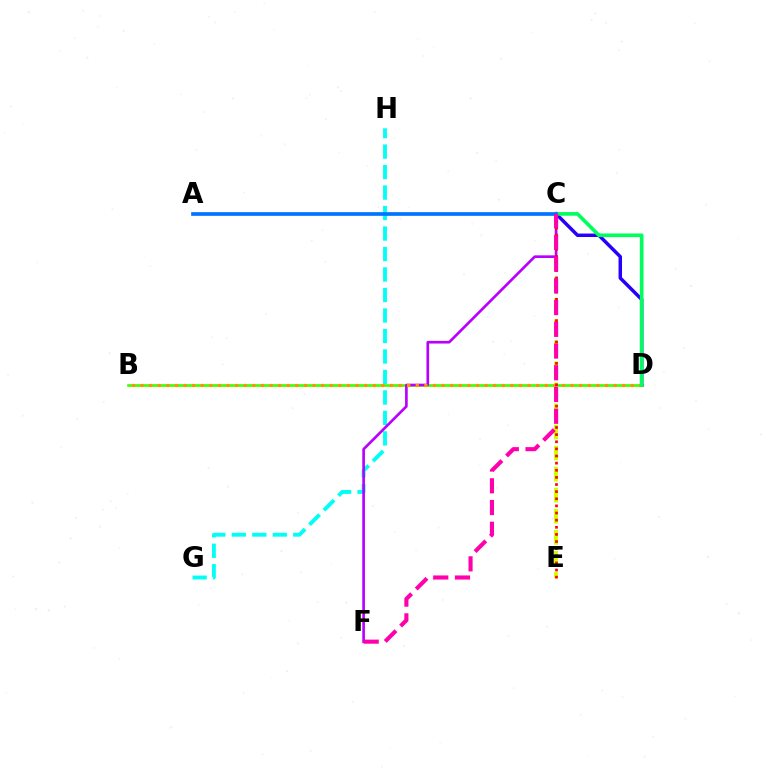{('C', 'E'): [{'color': '#d1ff00', 'line_style': 'dashed', 'thickness': 2.86}, {'color': '#ff0000', 'line_style': 'dotted', 'thickness': 1.94}], ('G', 'H'): [{'color': '#00fff6', 'line_style': 'dashed', 'thickness': 2.78}], ('B', 'D'): [{'color': '#3dff00', 'line_style': 'solid', 'thickness': 1.9}, {'color': '#ff9400', 'line_style': 'dotted', 'thickness': 2.34}], ('C', 'D'): [{'color': '#2500ff', 'line_style': 'solid', 'thickness': 2.49}, {'color': '#00ff5c', 'line_style': 'solid', 'thickness': 2.63}], ('C', 'F'): [{'color': '#b900ff', 'line_style': 'solid', 'thickness': 1.91}, {'color': '#ff00ac', 'line_style': 'dashed', 'thickness': 2.95}], ('A', 'C'): [{'color': '#0074ff', 'line_style': 'solid', 'thickness': 2.64}]}